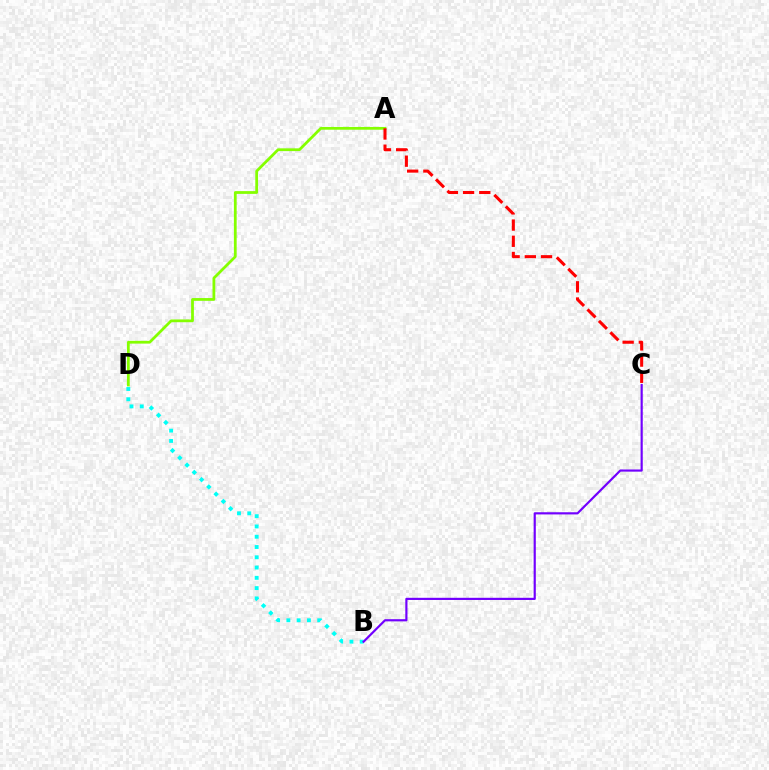{('A', 'D'): [{'color': '#84ff00', 'line_style': 'solid', 'thickness': 1.99}], ('B', 'D'): [{'color': '#00fff6', 'line_style': 'dotted', 'thickness': 2.79}], ('B', 'C'): [{'color': '#7200ff', 'line_style': 'solid', 'thickness': 1.57}], ('A', 'C'): [{'color': '#ff0000', 'line_style': 'dashed', 'thickness': 2.2}]}